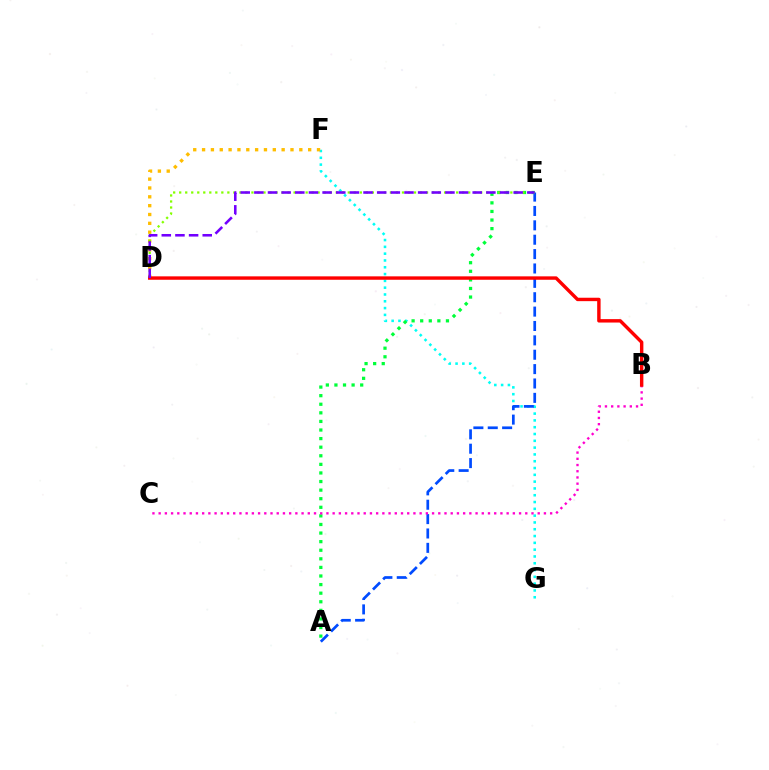{('F', 'G'): [{'color': '#00fff6', 'line_style': 'dotted', 'thickness': 1.85}], ('A', 'E'): [{'color': '#004bff', 'line_style': 'dashed', 'thickness': 1.95}, {'color': '#00ff39', 'line_style': 'dotted', 'thickness': 2.33}], ('B', 'C'): [{'color': '#ff00cf', 'line_style': 'dotted', 'thickness': 1.69}], ('D', 'F'): [{'color': '#ffbd00', 'line_style': 'dotted', 'thickness': 2.4}], ('D', 'E'): [{'color': '#84ff00', 'line_style': 'dotted', 'thickness': 1.64}, {'color': '#7200ff', 'line_style': 'dashed', 'thickness': 1.85}], ('B', 'D'): [{'color': '#ff0000', 'line_style': 'solid', 'thickness': 2.46}]}